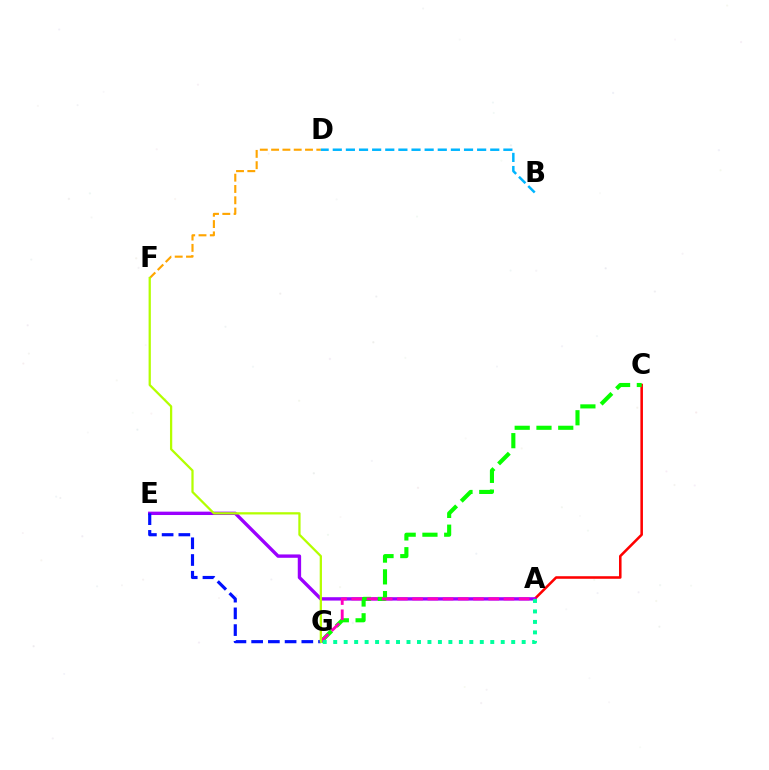{('A', 'C'): [{'color': '#ff0000', 'line_style': 'solid', 'thickness': 1.84}], ('D', 'F'): [{'color': '#ffa500', 'line_style': 'dashed', 'thickness': 1.53}], ('A', 'E'): [{'color': '#9b00ff', 'line_style': 'solid', 'thickness': 2.42}], ('C', 'G'): [{'color': '#08ff00', 'line_style': 'dashed', 'thickness': 2.96}], ('A', 'G'): [{'color': '#ff00bd', 'line_style': 'dashed', 'thickness': 2.07}, {'color': '#00ff9d', 'line_style': 'dotted', 'thickness': 2.84}], ('B', 'D'): [{'color': '#00b5ff', 'line_style': 'dashed', 'thickness': 1.78}], ('E', 'G'): [{'color': '#0010ff', 'line_style': 'dashed', 'thickness': 2.27}], ('F', 'G'): [{'color': '#b3ff00', 'line_style': 'solid', 'thickness': 1.63}]}